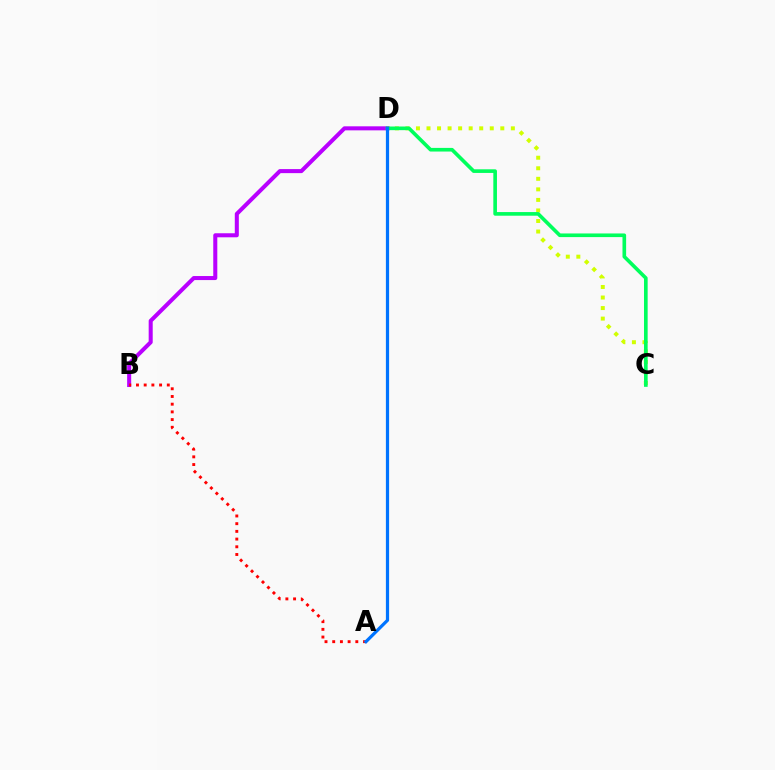{('B', 'D'): [{'color': '#b900ff', 'line_style': 'solid', 'thickness': 2.91}], ('C', 'D'): [{'color': '#d1ff00', 'line_style': 'dotted', 'thickness': 2.86}, {'color': '#00ff5c', 'line_style': 'solid', 'thickness': 2.62}], ('A', 'B'): [{'color': '#ff0000', 'line_style': 'dotted', 'thickness': 2.09}], ('A', 'D'): [{'color': '#0074ff', 'line_style': 'solid', 'thickness': 2.32}]}